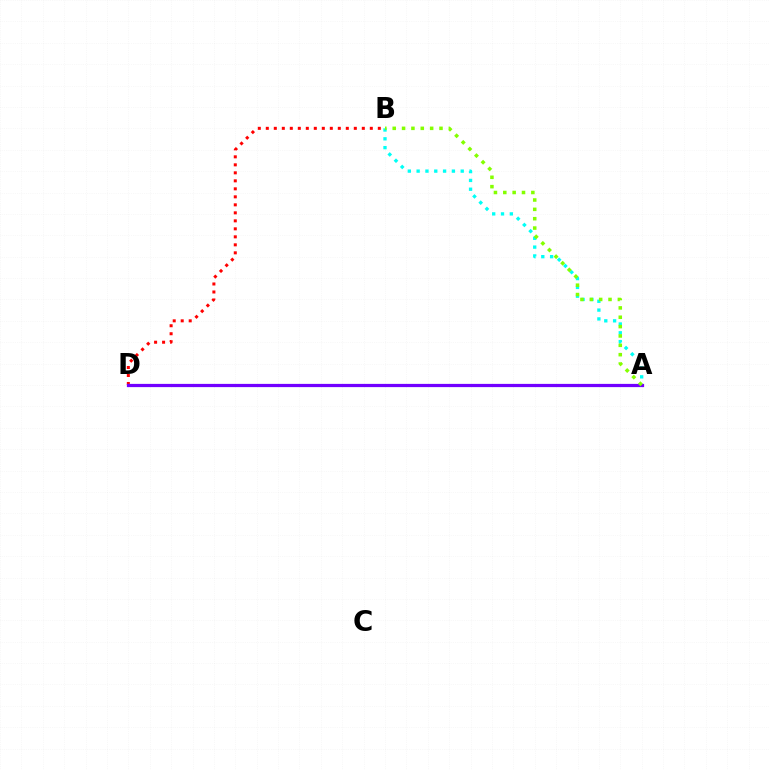{('B', 'D'): [{'color': '#ff0000', 'line_style': 'dotted', 'thickness': 2.17}], ('A', 'B'): [{'color': '#00fff6', 'line_style': 'dotted', 'thickness': 2.4}, {'color': '#84ff00', 'line_style': 'dotted', 'thickness': 2.54}], ('A', 'D'): [{'color': '#7200ff', 'line_style': 'solid', 'thickness': 2.32}]}